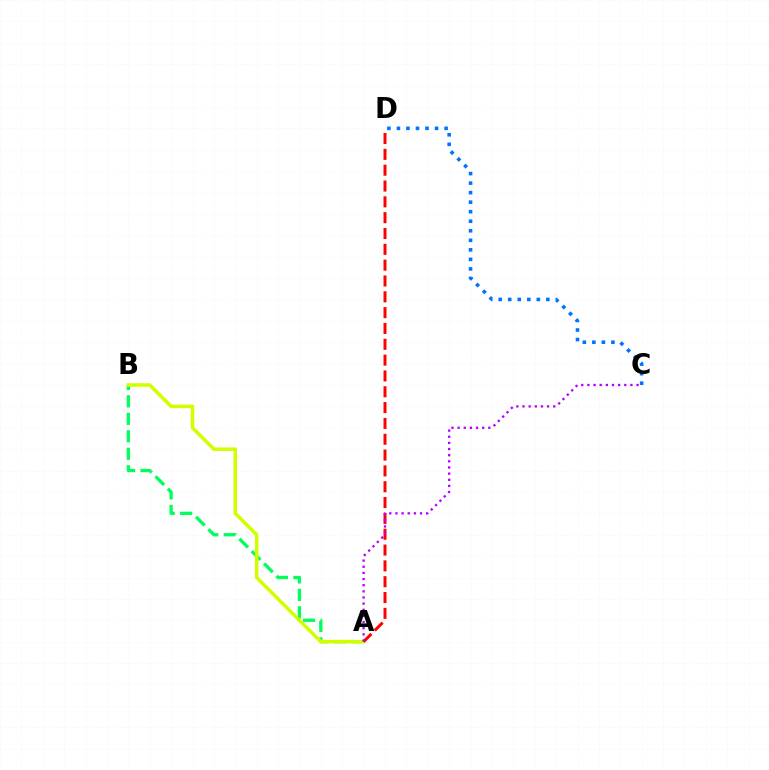{('C', 'D'): [{'color': '#0074ff', 'line_style': 'dotted', 'thickness': 2.59}], ('A', 'B'): [{'color': '#00ff5c', 'line_style': 'dashed', 'thickness': 2.37}, {'color': '#d1ff00', 'line_style': 'solid', 'thickness': 2.56}], ('A', 'D'): [{'color': '#ff0000', 'line_style': 'dashed', 'thickness': 2.15}], ('A', 'C'): [{'color': '#b900ff', 'line_style': 'dotted', 'thickness': 1.67}]}